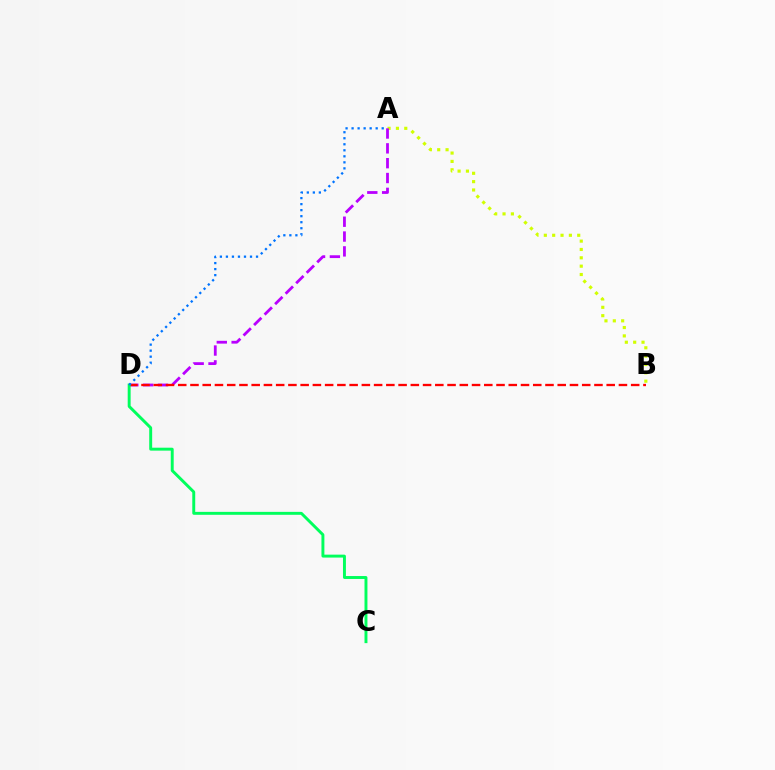{('A', 'B'): [{'color': '#d1ff00', 'line_style': 'dotted', 'thickness': 2.27}], ('A', 'D'): [{'color': '#b900ff', 'line_style': 'dashed', 'thickness': 2.02}, {'color': '#0074ff', 'line_style': 'dotted', 'thickness': 1.64}], ('B', 'D'): [{'color': '#ff0000', 'line_style': 'dashed', 'thickness': 1.66}], ('C', 'D'): [{'color': '#00ff5c', 'line_style': 'solid', 'thickness': 2.11}]}